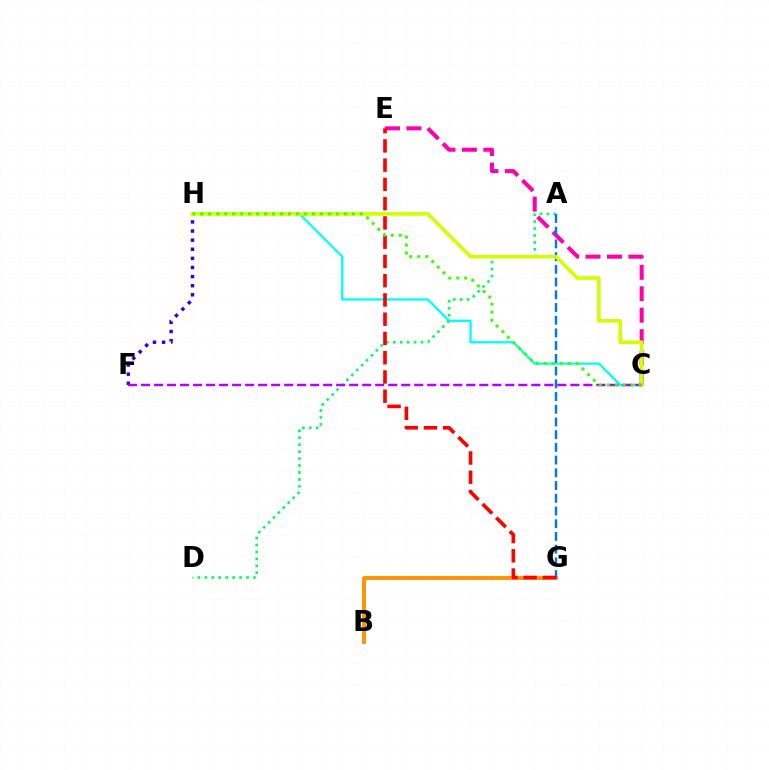{('B', 'G'): [{'color': '#ff9400', 'line_style': 'solid', 'thickness': 2.82}], ('C', 'H'): [{'color': '#00fff6', 'line_style': 'solid', 'thickness': 1.64}, {'color': '#d1ff00', 'line_style': 'solid', 'thickness': 2.61}, {'color': '#3dff00', 'line_style': 'dotted', 'thickness': 2.17}], ('F', 'H'): [{'color': '#2500ff', 'line_style': 'dotted', 'thickness': 2.48}], ('A', 'D'): [{'color': '#00ff5c', 'line_style': 'dotted', 'thickness': 1.89}], ('C', 'E'): [{'color': '#ff00ac', 'line_style': 'dashed', 'thickness': 2.91}], ('A', 'G'): [{'color': '#0074ff', 'line_style': 'dashed', 'thickness': 1.73}], ('E', 'G'): [{'color': '#ff0000', 'line_style': 'dashed', 'thickness': 2.62}], ('C', 'F'): [{'color': '#b900ff', 'line_style': 'dashed', 'thickness': 1.77}]}